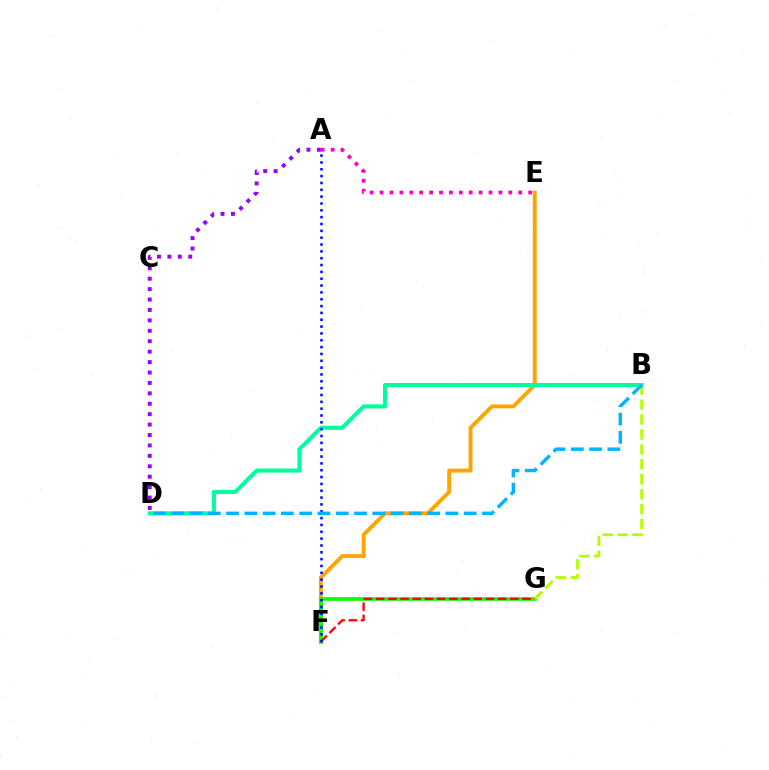{('E', 'F'): [{'color': '#ffa500', 'line_style': 'solid', 'thickness': 2.82}], ('F', 'G'): [{'color': '#08ff00', 'line_style': 'solid', 'thickness': 2.63}, {'color': '#ff0000', 'line_style': 'dashed', 'thickness': 1.66}], ('B', 'G'): [{'color': '#b3ff00', 'line_style': 'dashed', 'thickness': 2.03}], ('A', 'E'): [{'color': '#ff00bd', 'line_style': 'dotted', 'thickness': 2.69}], ('B', 'D'): [{'color': '#00ff9d', 'line_style': 'solid', 'thickness': 2.93}, {'color': '#00b5ff', 'line_style': 'dashed', 'thickness': 2.48}], ('A', 'D'): [{'color': '#9b00ff', 'line_style': 'dotted', 'thickness': 2.83}], ('A', 'F'): [{'color': '#0010ff', 'line_style': 'dotted', 'thickness': 1.86}]}